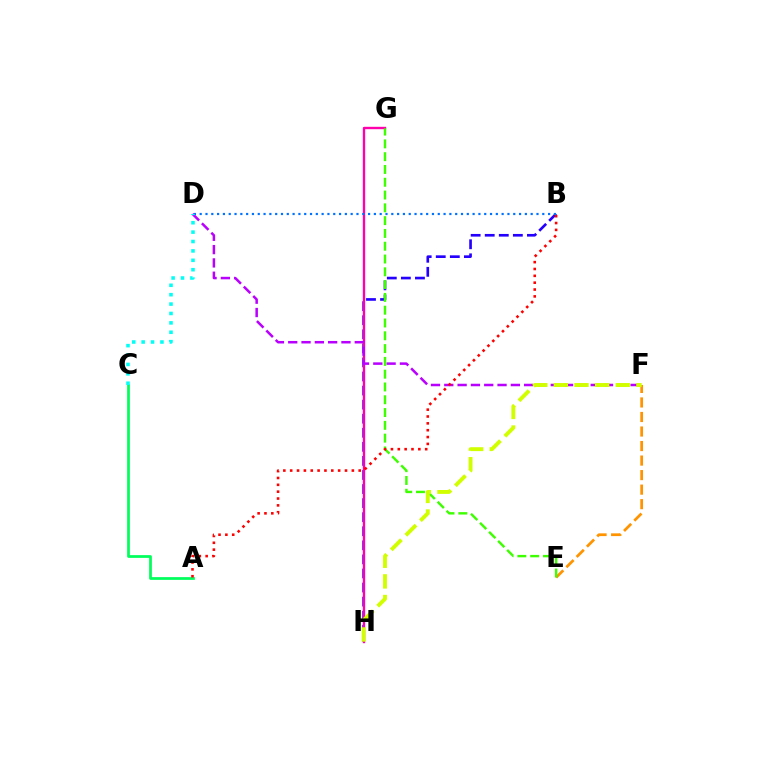{('E', 'F'): [{'color': '#ff9400', 'line_style': 'dashed', 'thickness': 1.97}], ('B', 'H'): [{'color': '#2500ff', 'line_style': 'dashed', 'thickness': 1.91}], ('G', 'H'): [{'color': '#ff00ac', 'line_style': 'solid', 'thickness': 1.71}], ('B', 'D'): [{'color': '#0074ff', 'line_style': 'dotted', 'thickness': 1.58}], ('A', 'C'): [{'color': '#00ff5c', 'line_style': 'solid', 'thickness': 1.97}], ('D', 'F'): [{'color': '#b900ff', 'line_style': 'dashed', 'thickness': 1.81}], ('E', 'G'): [{'color': '#3dff00', 'line_style': 'dashed', 'thickness': 1.74}], ('C', 'D'): [{'color': '#00fff6', 'line_style': 'dotted', 'thickness': 2.55}], ('F', 'H'): [{'color': '#d1ff00', 'line_style': 'dashed', 'thickness': 2.8}], ('A', 'B'): [{'color': '#ff0000', 'line_style': 'dotted', 'thickness': 1.86}]}